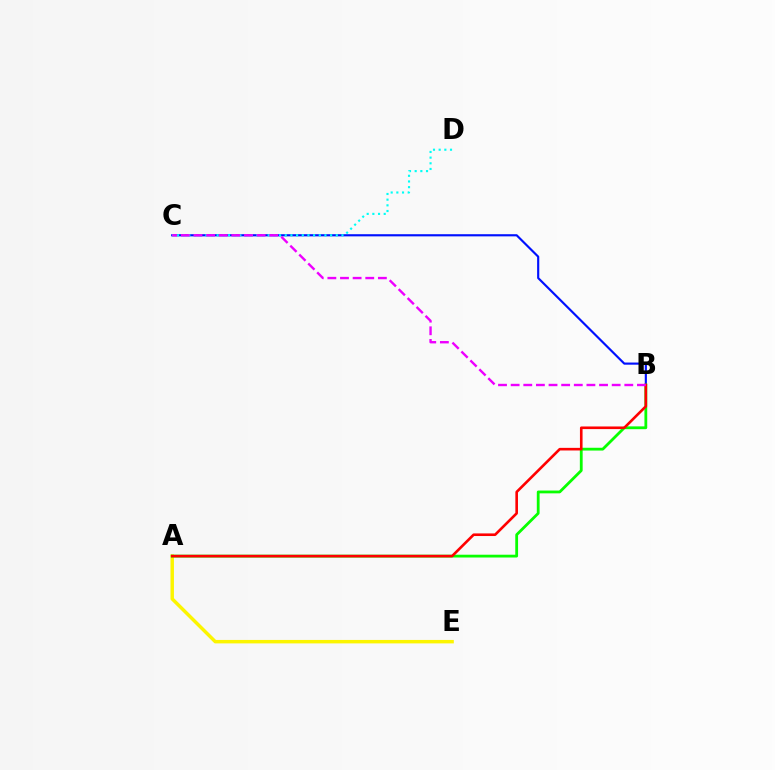{('B', 'C'): [{'color': '#0010ff', 'line_style': 'solid', 'thickness': 1.55}, {'color': '#ee00ff', 'line_style': 'dashed', 'thickness': 1.72}], ('C', 'D'): [{'color': '#00fff6', 'line_style': 'dotted', 'thickness': 1.54}], ('A', 'E'): [{'color': '#fcf500', 'line_style': 'solid', 'thickness': 2.49}], ('A', 'B'): [{'color': '#08ff00', 'line_style': 'solid', 'thickness': 2.01}, {'color': '#ff0000', 'line_style': 'solid', 'thickness': 1.88}]}